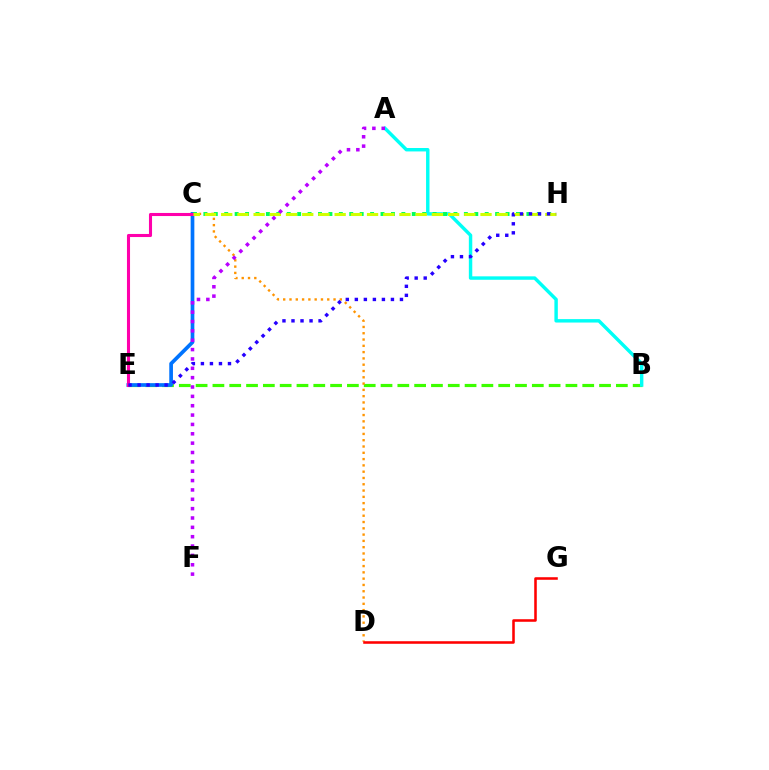{('B', 'E'): [{'color': '#3dff00', 'line_style': 'dashed', 'thickness': 2.28}], ('C', 'D'): [{'color': '#ff9400', 'line_style': 'dotted', 'thickness': 1.71}], ('A', 'B'): [{'color': '#00fff6', 'line_style': 'solid', 'thickness': 2.47}], ('C', 'E'): [{'color': '#0074ff', 'line_style': 'solid', 'thickness': 2.66}, {'color': '#ff00ac', 'line_style': 'solid', 'thickness': 2.22}], ('C', 'H'): [{'color': '#00ff5c', 'line_style': 'dotted', 'thickness': 2.83}, {'color': '#d1ff00', 'line_style': 'dashed', 'thickness': 2.2}], ('A', 'F'): [{'color': '#b900ff', 'line_style': 'dotted', 'thickness': 2.54}], ('D', 'G'): [{'color': '#ff0000', 'line_style': 'solid', 'thickness': 1.84}], ('E', 'H'): [{'color': '#2500ff', 'line_style': 'dotted', 'thickness': 2.45}]}